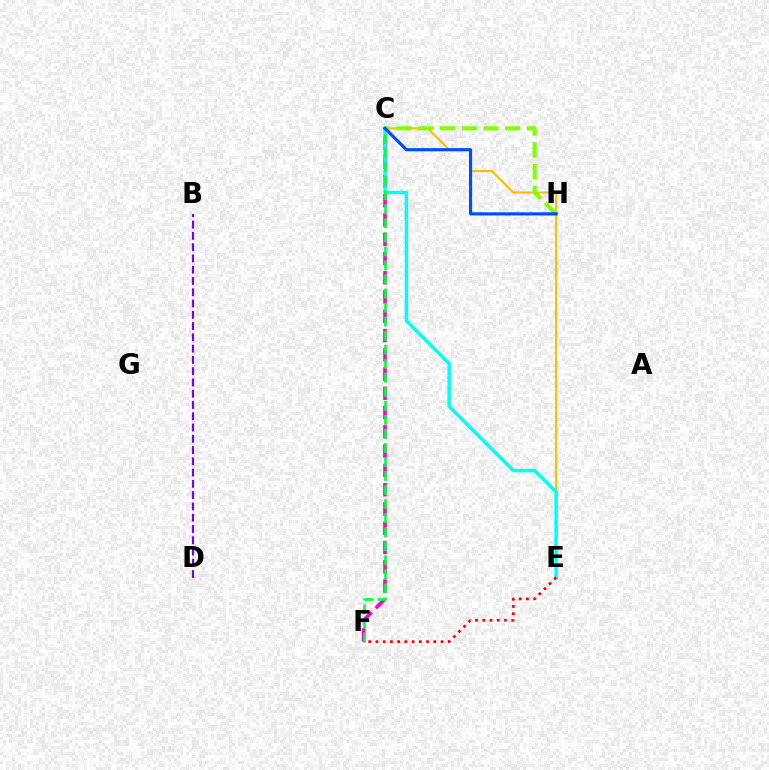{('C', 'E'): [{'color': '#ffbd00', 'line_style': 'solid', 'thickness': 1.5}, {'color': '#00fff6', 'line_style': 'solid', 'thickness': 2.49}], ('C', 'F'): [{'color': '#ff00cf', 'line_style': 'dashed', 'thickness': 2.62}, {'color': '#00ff39', 'line_style': 'dashed', 'thickness': 1.91}], ('B', 'D'): [{'color': '#7200ff', 'line_style': 'dashed', 'thickness': 1.53}], ('C', 'H'): [{'color': '#84ff00', 'line_style': 'dashed', 'thickness': 2.96}, {'color': '#004bff', 'line_style': 'solid', 'thickness': 2.27}], ('E', 'F'): [{'color': '#ff0000', 'line_style': 'dotted', 'thickness': 1.96}]}